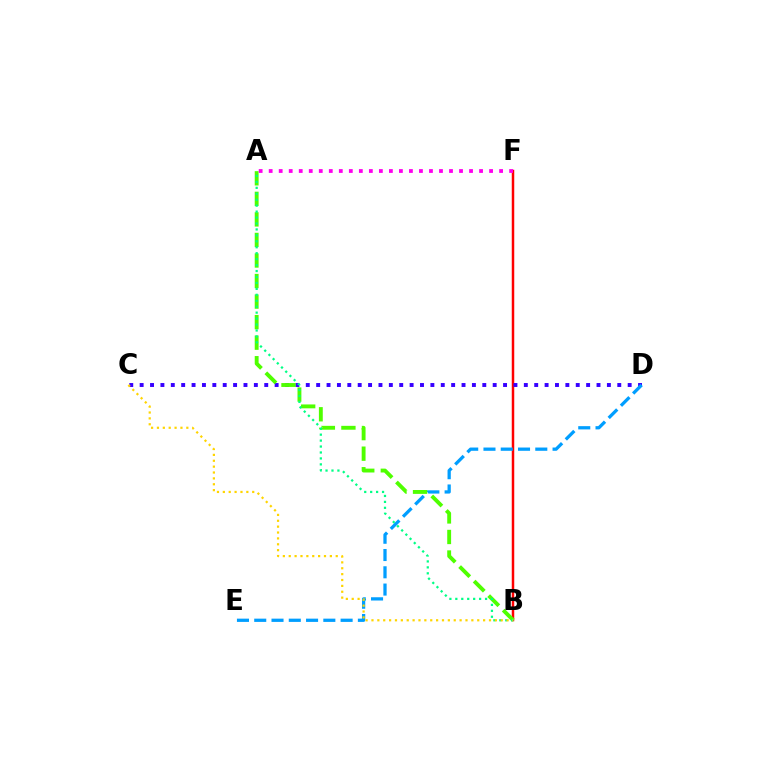{('B', 'F'): [{'color': '#ff0000', 'line_style': 'solid', 'thickness': 1.79}], ('C', 'D'): [{'color': '#3700ff', 'line_style': 'dotted', 'thickness': 2.82}], ('D', 'E'): [{'color': '#009eff', 'line_style': 'dashed', 'thickness': 2.35}], ('A', 'B'): [{'color': '#4fff00', 'line_style': 'dashed', 'thickness': 2.79}, {'color': '#00ff86', 'line_style': 'dotted', 'thickness': 1.61}], ('A', 'F'): [{'color': '#ff00ed', 'line_style': 'dotted', 'thickness': 2.72}], ('B', 'C'): [{'color': '#ffd500', 'line_style': 'dotted', 'thickness': 1.6}]}